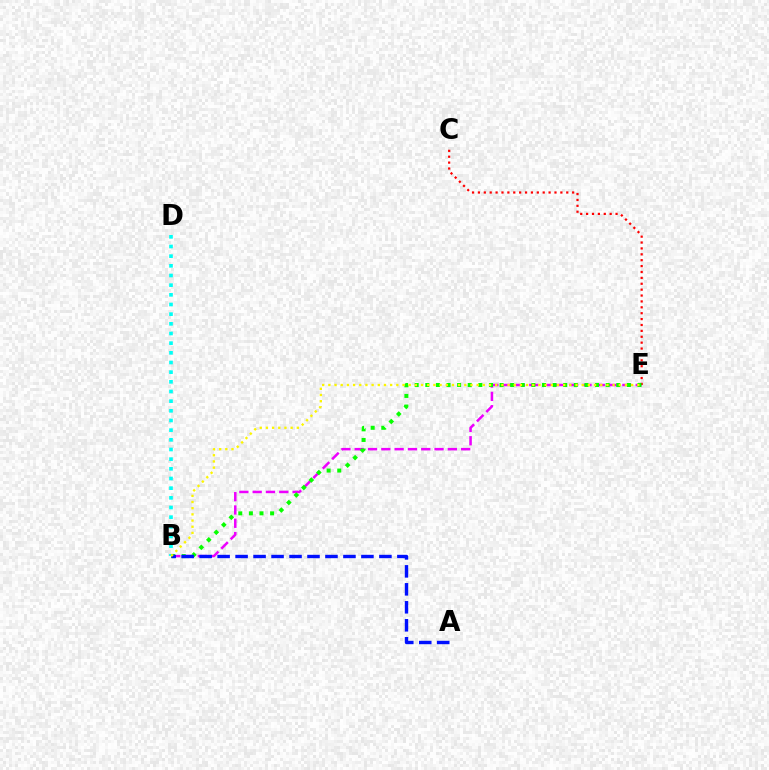{('B', 'D'): [{'color': '#00fff6', 'line_style': 'dotted', 'thickness': 2.63}], ('B', 'E'): [{'color': '#ee00ff', 'line_style': 'dashed', 'thickness': 1.81}, {'color': '#08ff00', 'line_style': 'dotted', 'thickness': 2.88}, {'color': '#fcf500', 'line_style': 'dotted', 'thickness': 1.68}], ('C', 'E'): [{'color': '#ff0000', 'line_style': 'dotted', 'thickness': 1.6}], ('A', 'B'): [{'color': '#0010ff', 'line_style': 'dashed', 'thickness': 2.44}]}